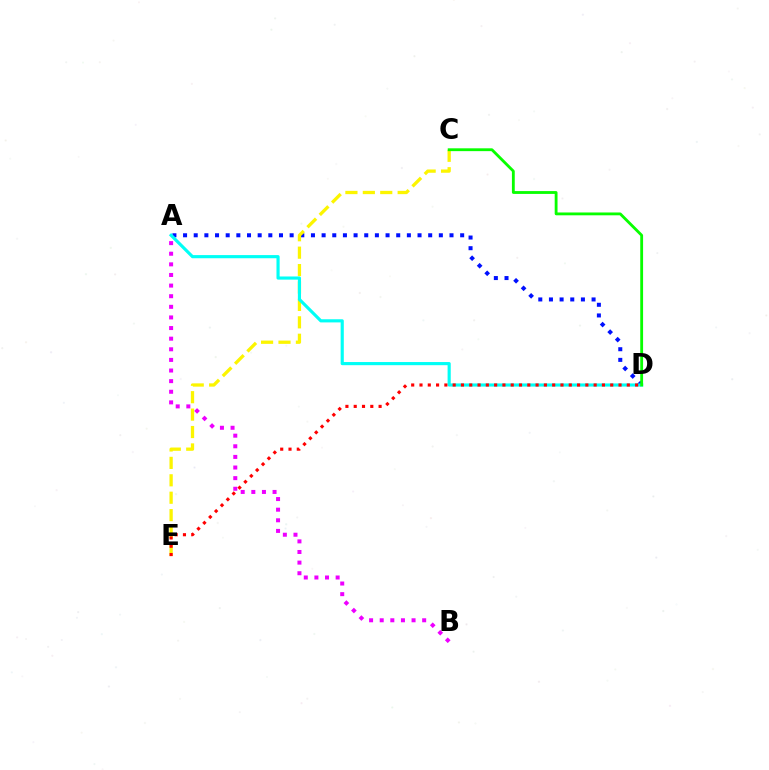{('A', 'D'): [{'color': '#0010ff', 'line_style': 'dotted', 'thickness': 2.9}, {'color': '#00fff6', 'line_style': 'solid', 'thickness': 2.27}], ('C', 'E'): [{'color': '#fcf500', 'line_style': 'dashed', 'thickness': 2.37}], ('A', 'B'): [{'color': '#ee00ff', 'line_style': 'dotted', 'thickness': 2.88}], ('C', 'D'): [{'color': '#08ff00', 'line_style': 'solid', 'thickness': 2.04}], ('D', 'E'): [{'color': '#ff0000', 'line_style': 'dotted', 'thickness': 2.25}]}